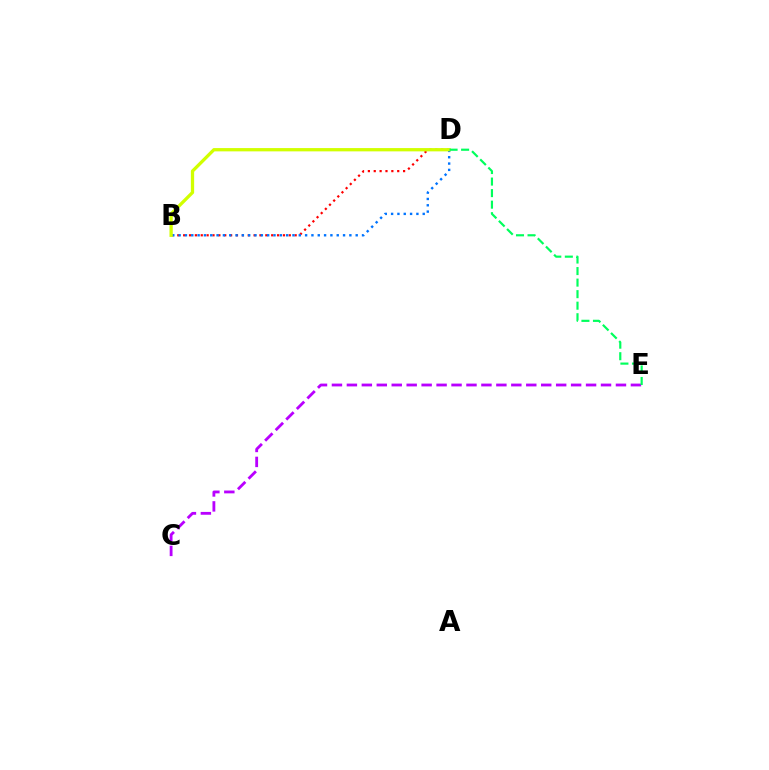{('B', 'D'): [{'color': '#ff0000', 'line_style': 'dotted', 'thickness': 1.59}, {'color': '#0074ff', 'line_style': 'dotted', 'thickness': 1.72}, {'color': '#d1ff00', 'line_style': 'solid', 'thickness': 2.37}], ('C', 'E'): [{'color': '#b900ff', 'line_style': 'dashed', 'thickness': 2.03}], ('D', 'E'): [{'color': '#00ff5c', 'line_style': 'dashed', 'thickness': 1.57}]}